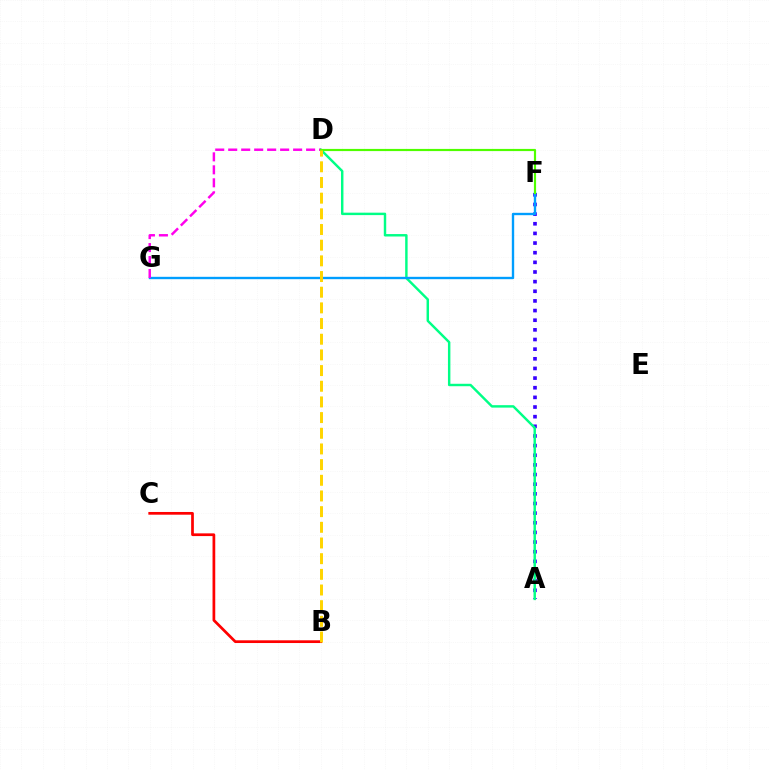{('A', 'F'): [{'color': '#3700ff', 'line_style': 'dotted', 'thickness': 2.62}], ('A', 'D'): [{'color': '#00ff86', 'line_style': 'solid', 'thickness': 1.76}], ('B', 'C'): [{'color': '#ff0000', 'line_style': 'solid', 'thickness': 1.96}], ('F', 'G'): [{'color': '#009eff', 'line_style': 'solid', 'thickness': 1.71}], ('D', 'G'): [{'color': '#ff00ed', 'line_style': 'dashed', 'thickness': 1.76}], ('D', 'F'): [{'color': '#4fff00', 'line_style': 'solid', 'thickness': 1.57}], ('B', 'D'): [{'color': '#ffd500', 'line_style': 'dashed', 'thickness': 2.13}]}